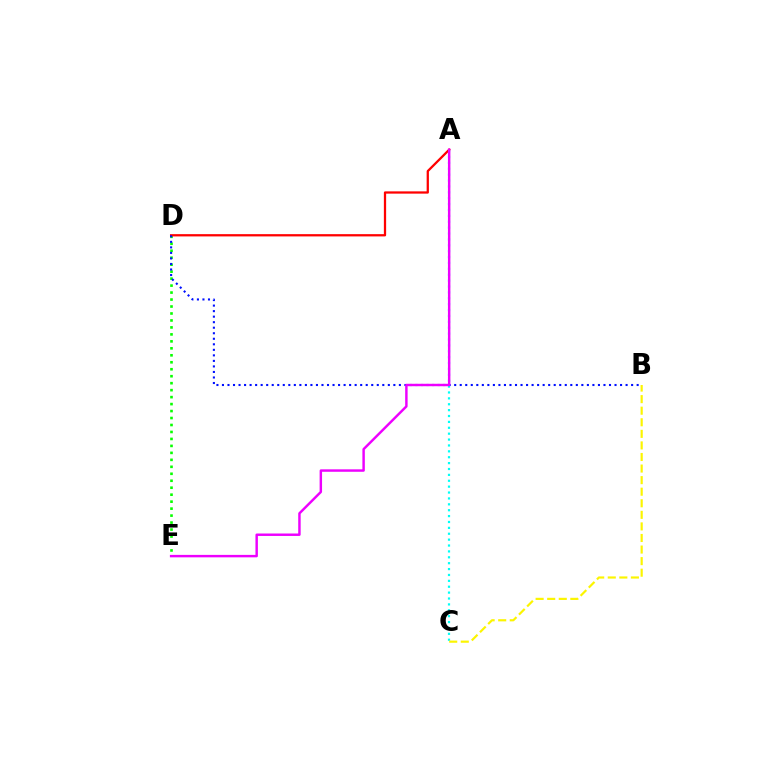{('D', 'E'): [{'color': '#08ff00', 'line_style': 'dotted', 'thickness': 1.89}], ('A', 'C'): [{'color': '#00fff6', 'line_style': 'dotted', 'thickness': 1.6}], ('A', 'D'): [{'color': '#ff0000', 'line_style': 'solid', 'thickness': 1.63}], ('B', 'D'): [{'color': '#0010ff', 'line_style': 'dotted', 'thickness': 1.5}], ('A', 'E'): [{'color': '#ee00ff', 'line_style': 'solid', 'thickness': 1.76}], ('B', 'C'): [{'color': '#fcf500', 'line_style': 'dashed', 'thickness': 1.57}]}